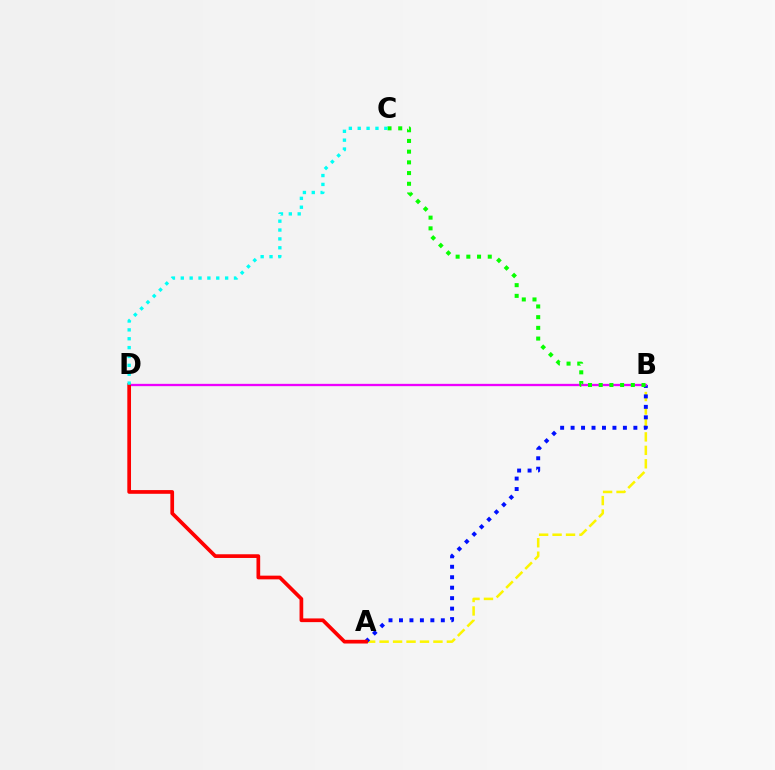{('A', 'B'): [{'color': '#fcf500', 'line_style': 'dashed', 'thickness': 1.83}, {'color': '#0010ff', 'line_style': 'dotted', 'thickness': 2.84}], ('B', 'D'): [{'color': '#ee00ff', 'line_style': 'solid', 'thickness': 1.67}], ('B', 'C'): [{'color': '#08ff00', 'line_style': 'dotted', 'thickness': 2.91}], ('A', 'D'): [{'color': '#ff0000', 'line_style': 'solid', 'thickness': 2.67}], ('C', 'D'): [{'color': '#00fff6', 'line_style': 'dotted', 'thickness': 2.41}]}